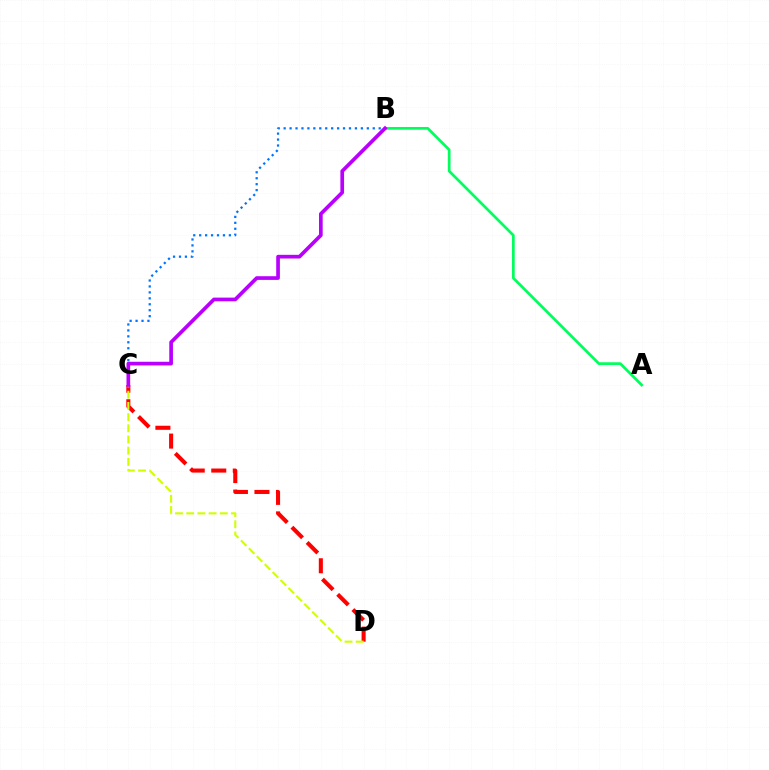{('C', 'D'): [{'color': '#ff0000', 'line_style': 'dashed', 'thickness': 2.92}, {'color': '#d1ff00', 'line_style': 'dashed', 'thickness': 1.52}], ('B', 'C'): [{'color': '#0074ff', 'line_style': 'dotted', 'thickness': 1.61}, {'color': '#b900ff', 'line_style': 'solid', 'thickness': 2.65}], ('A', 'B'): [{'color': '#00ff5c', 'line_style': 'solid', 'thickness': 1.95}]}